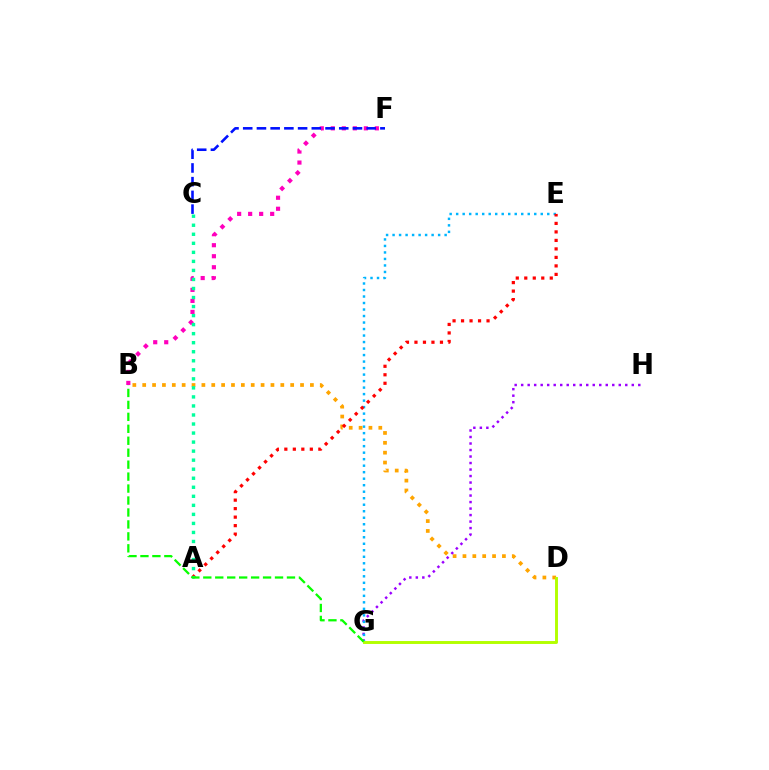{('B', 'F'): [{'color': '#ff00bd', 'line_style': 'dotted', 'thickness': 2.99}], ('G', 'H'): [{'color': '#9b00ff', 'line_style': 'dotted', 'thickness': 1.77}], ('E', 'G'): [{'color': '#00b5ff', 'line_style': 'dotted', 'thickness': 1.77}], ('B', 'D'): [{'color': '#ffa500', 'line_style': 'dotted', 'thickness': 2.68}], ('D', 'G'): [{'color': '#b3ff00', 'line_style': 'solid', 'thickness': 2.11}], ('A', 'E'): [{'color': '#ff0000', 'line_style': 'dotted', 'thickness': 2.31}], ('A', 'C'): [{'color': '#00ff9d', 'line_style': 'dotted', 'thickness': 2.45}], ('B', 'G'): [{'color': '#08ff00', 'line_style': 'dashed', 'thickness': 1.62}], ('C', 'F'): [{'color': '#0010ff', 'line_style': 'dashed', 'thickness': 1.86}]}